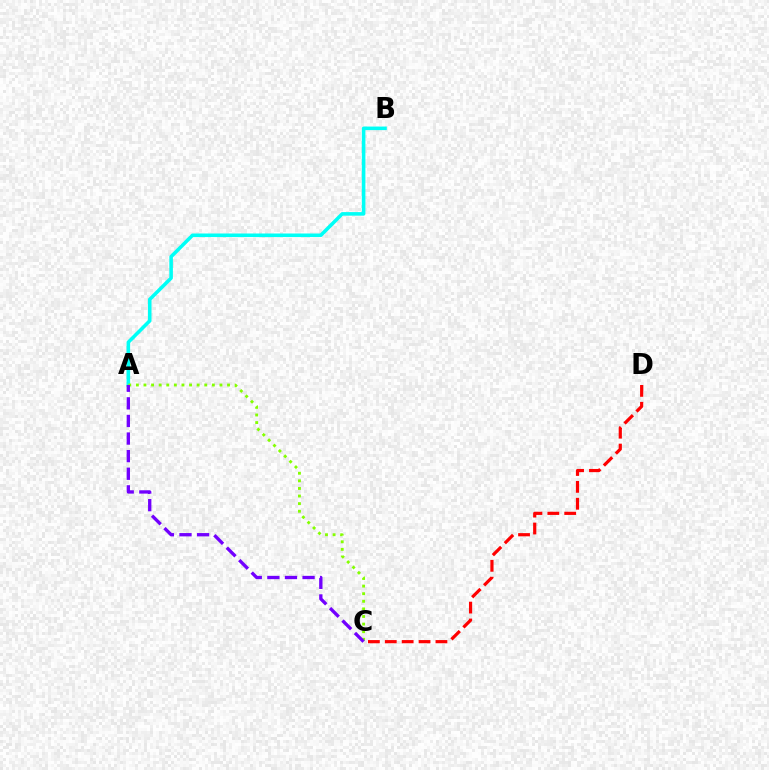{('A', 'B'): [{'color': '#00fff6', 'line_style': 'solid', 'thickness': 2.57}], ('C', 'D'): [{'color': '#ff0000', 'line_style': 'dashed', 'thickness': 2.29}], ('A', 'C'): [{'color': '#84ff00', 'line_style': 'dotted', 'thickness': 2.06}, {'color': '#7200ff', 'line_style': 'dashed', 'thickness': 2.39}]}